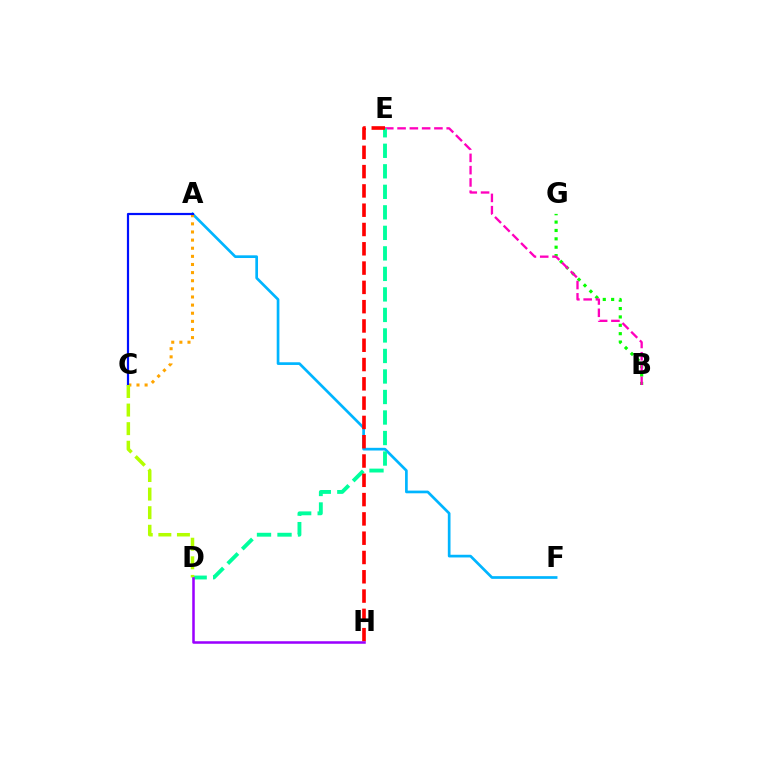{('B', 'G'): [{'color': '#08ff00', 'line_style': 'dotted', 'thickness': 2.27}], ('A', 'F'): [{'color': '#00b5ff', 'line_style': 'solid', 'thickness': 1.94}], ('B', 'E'): [{'color': '#ff00bd', 'line_style': 'dashed', 'thickness': 1.67}], ('D', 'E'): [{'color': '#00ff9d', 'line_style': 'dashed', 'thickness': 2.79}], ('A', 'C'): [{'color': '#ffa500', 'line_style': 'dotted', 'thickness': 2.21}, {'color': '#0010ff', 'line_style': 'solid', 'thickness': 1.59}], ('E', 'H'): [{'color': '#ff0000', 'line_style': 'dashed', 'thickness': 2.62}], ('C', 'D'): [{'color': '#b3ff00', 'line_style': 'dashed', 'thickness': 2.52}], ('D', 'H'): [{'color': '#9b00ff', 'line_style': 'solid', 'thickness': 1.82}]}